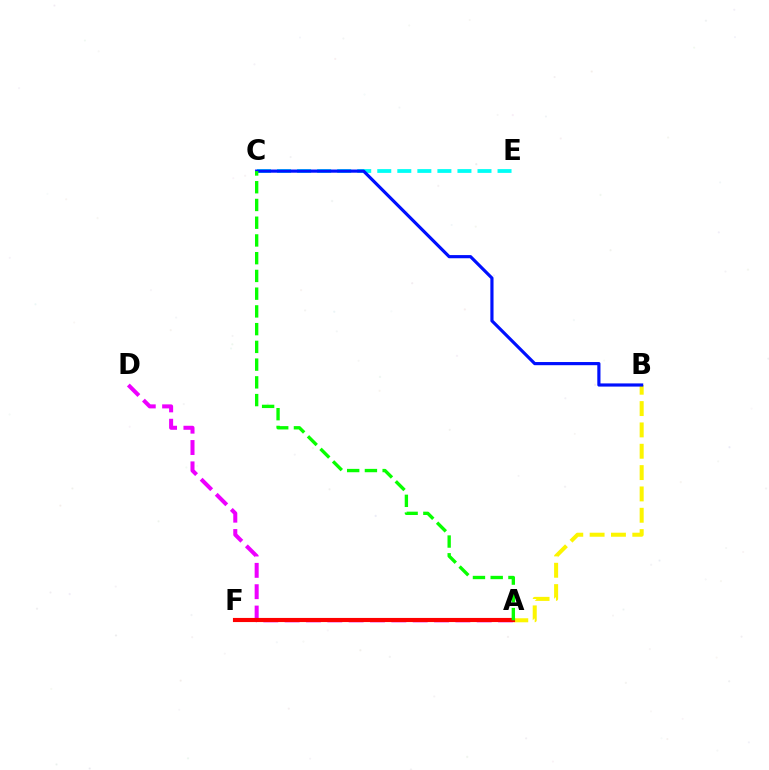{('A', 'D'): [{'color': '#ee00ff', 'line_style': 'dashed', 'thickness': 2.9}], ('C', 'E'): [{'color': '#00fff6', 'line_style': 'dashed', 'thickness': 2.72}], ('A', 'B'): [{'color': '#fcf500', 'line_style': 'dashed', 'thickness': 2.9}], ('A', 'F'): [{'color': '#ff0000', 'line_style': 'solid', 'thickness': 2.97}], ('B', 'C'): [{'color': '#0010ff', 'line_style': 'solid', 'thickness': 2.28}], ('A', 'C'): [{'color': '#08ff00', 'line_style': 'dashed', 'thickness': 2.41}]}